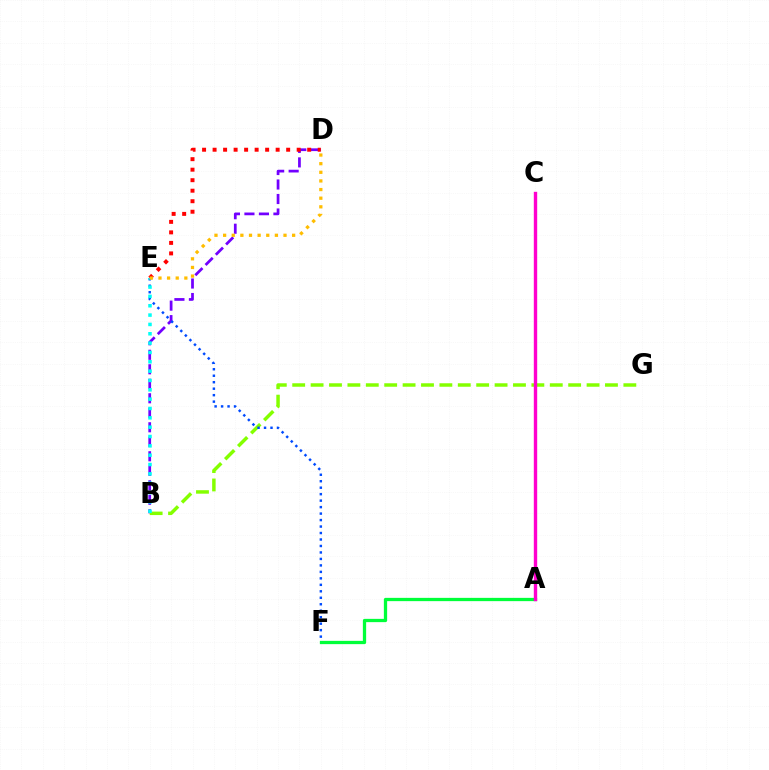{('A', 'F'): [{'color': '#00ff39', 'line_style': 'solid', 'thickness': 2.36}], ('B', 'D'): [{'color': '#7200ff', 'line_style': 'dashed', 'thickness': 1.97}], ('B', 'G'): [{'color': '#84ff00', 'line_style': 'dashed', 'thickness': 2.5}], ('E', 'F'): [{'color': '#004bff', 'line_style': 'dotted', 'thickness': 1.76}], ('B', 'E'): [{'color': '#00fff6', 'line_style': 'dotted', 'thickness': 2.54}], ('D', 'E'): [{'color': '#ff0000', 'line_style': 'dotted', 'thickness': 2.86}, {'color': '#ffbd00', 'line_style': 'dotted', 'thickness': 2.34}], ('A', 'C'): [{'color': '#ff00cf', 'line_style': 'solid', 'thickness': 2.44}]}